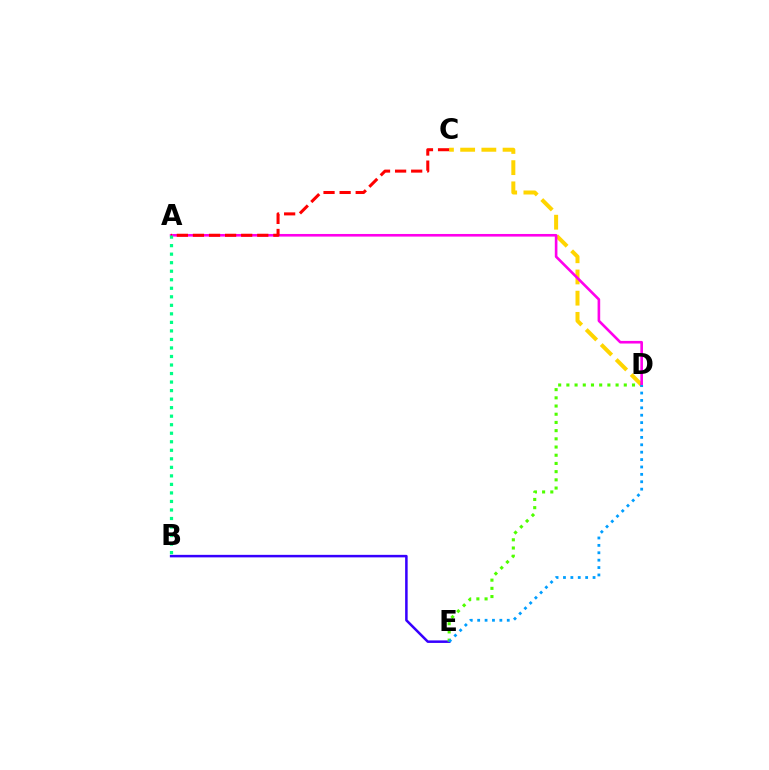{('C', 'D'): [{'color': '#ffd500', 'line_style': 'dashed', 'thickness': 2.88}], ('B', 'E'): [{'color': '#3700ff', 'line_style': 'solid', 'thickness': 1.82}], ('D', 'E'): [{'color': '#4fff00', 'line_style': 'dotted', 'thickness': 2.23}, {'color': '#009eff', 'line_style': 'dotted', 'thickness': 2.01}], ('A', 'D'): [{'color': '#ff00ed', 'line_style': 'solid', 'thickness': 1.89}], ('A', 'C'): [{'color': '#ff0000', 'line_style': 'dashed', 'thickness': 2.19}], ('A', 'B'): [{'color': '#00ff86', 'line_style': 'dotted', 'thickness': 2.32}]}